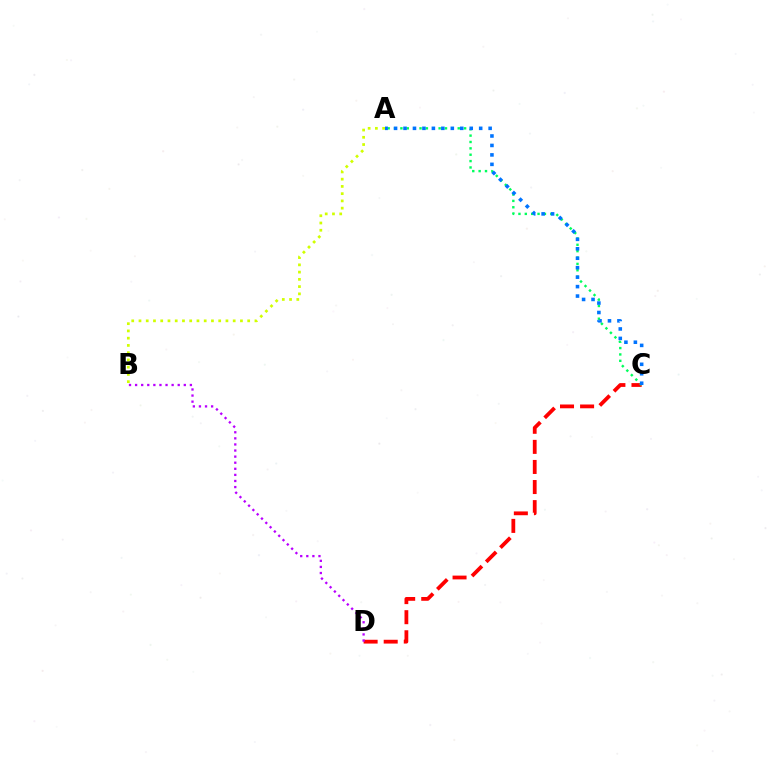{('C', 'D'): [{'color': '#ff0000', 'line_style': 'dashed', 'thickness': 2.73}], ('B', 'D'): [{'color': '#b900ff', 'line_style': 'dotted', 'thickness': 1.65}], ('A', 'C'): [{'color': '#00ff5c', 'line_style': 'dotted', 'thickness': 1.73}, {'color': '#0074ff', 'line_style': 'dotted', 'thickness': 2.57}], ('A', 'B'): [{'color': '#d1ff00', 'line_style': 'dotted', 'thickness': 1.97}]}